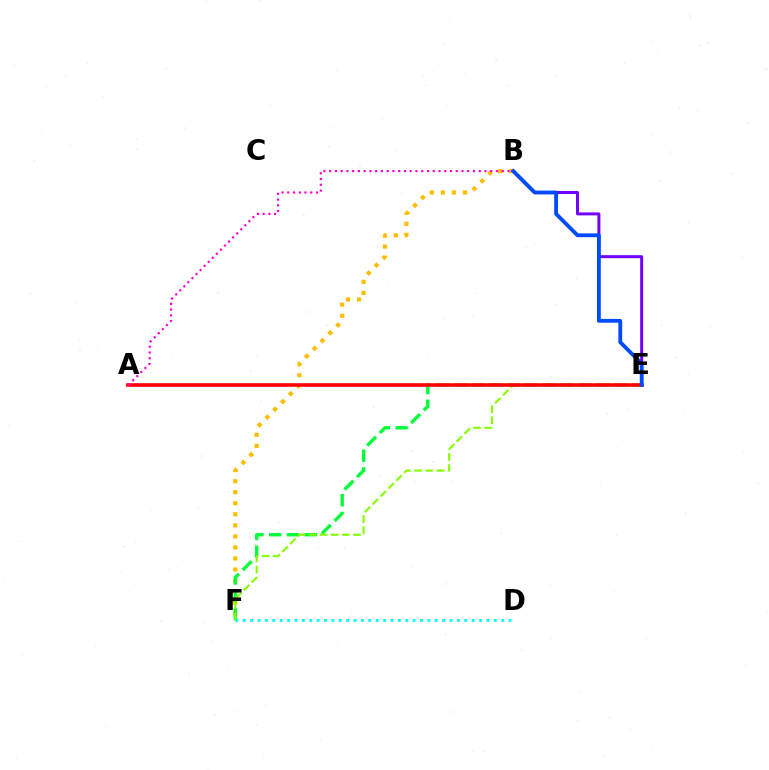{('B', 'F'): [{'color': '#ffbd00', 'line_style': 'dotted', 'thickness': 3.0}], ('E', 'F'): [{'color': '#00ff39', 'line_style': 'dashed', 'thickness': 2.42}, {'color': '#84ff00', 'line_style': 'dashed', 'thickness': 1.51}], ('B', 'E'): [{'color': '#7200ff', 'line_style': 'solid', 'thickness': 2.15}, {'color': '#004bff', 'line_style': 'solid', 'thickness': 2.75}], ('A', 'E'): [{'color': '#ff0000', 'line_style': 'solid', 'thickness': 2.58}], ('A', 'B'): [{'color': '#ff00cf', 'line_style': 'dotted', 'thickness': 1.56}], ('D', 'F'): [{'color': '#00fff6', 'line_style': 'dotted', 'thickness': 2.01}]}